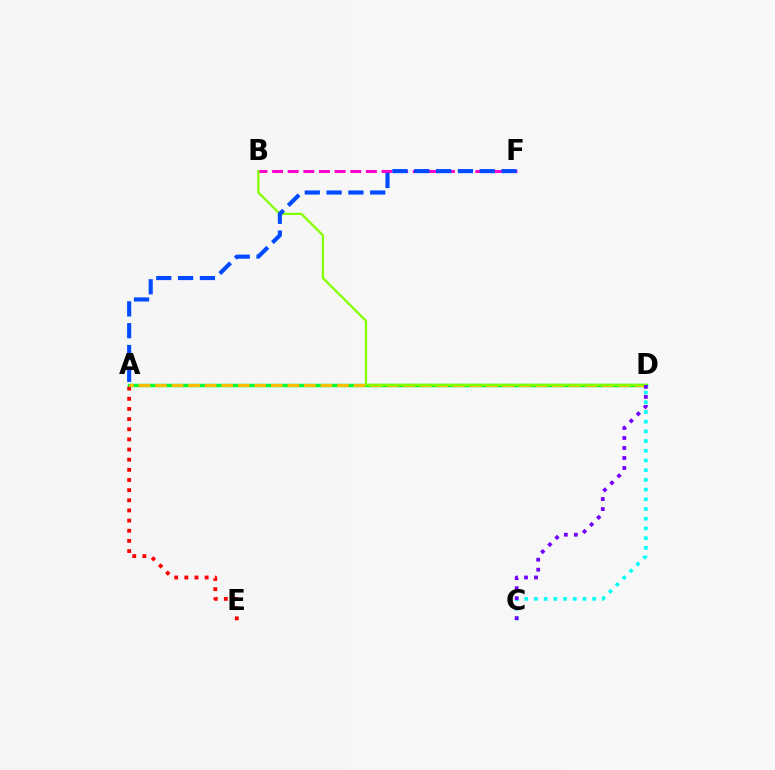{('B', 'F'): [{'color': '#ff00cf', 'line_style': 'dashed', 'thickness': 2.12}], ('A', 'D'): [{'color': '#00ff39', 'line_style': 'solid', 'thickness': 2.51}, {'color': '#ffbd00', 'line_style': 'dashed', 'thickness': 2.25}], ('A', 'E'): [{'color': '#ff0000', 'line_style': 'dotted', 'thickness': 2.76}], ('C', 'D'): [{'color': '#00fff6', 'line_style': 'dotted', 'thickness': 2.64}, {'color': '#7200ff', 'line_style': 'dotted', 'thickness': 2.72}], ('B', 'D'): [{'color': '#84ff00', 'line_style': 'solid', 'thickness': 1.62}], ('A', 'F'): [{'color': '#004bff', 'line_style': 'dashed', 'thickness': 2.96}]}